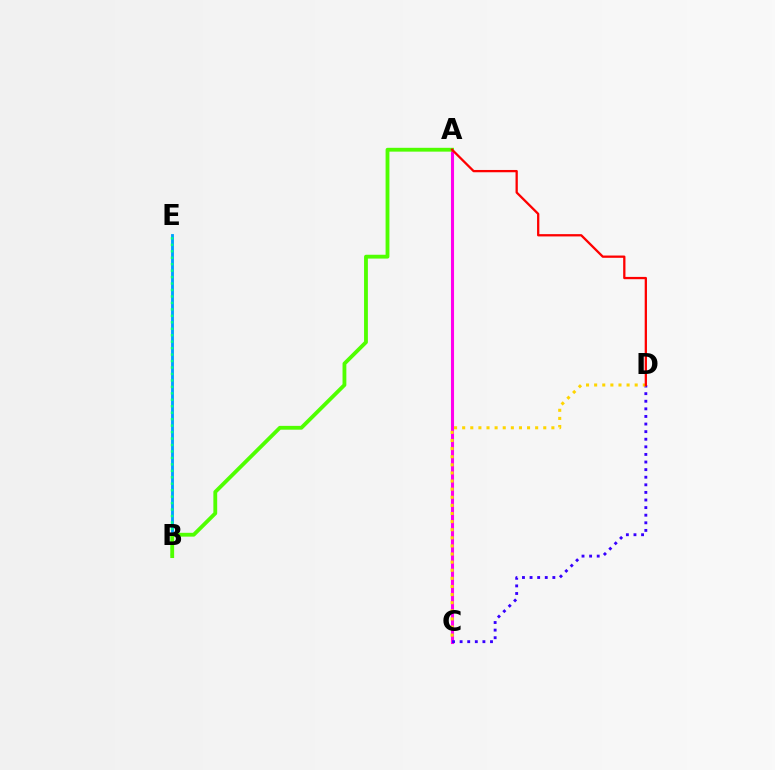{('A', 'C'): [{'color': '#ff00ed', 'line_style': 'solid', 'thickness': 2.22}], ('B', 'E'): [{'color': '#009eff', 'line_style': 'solid', 'thickness': 2.05}, {'color': '#00ff86', 'line_style': 'dotted', 'thickness': 1.75}], ('C', 'D'): [{'color': '#3700ff', 'line_style': 'dotted', 'thickness': 2.06}, {'color': '#ffd500', 'line_style': 'dotted', 'thickness': 2.2}], ('A', 'B'): [{'color': '#4fff00', 'line_style': 'solid', 'thickness': 2.75}], ('A', 'D'): [{'color': '#ff0000', 'line_style': 'solid', 'thickness': 1.65}]}